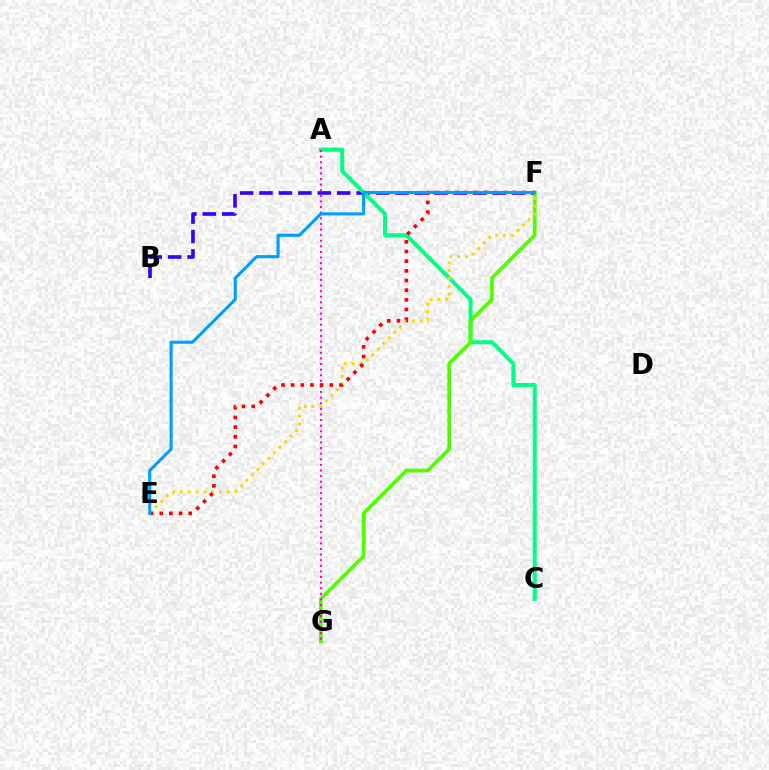{('B', 'F'): [{'color': '#3700ff', 'line_style': 'dashed', 'thickness': 2.64}], ('A', 'C'): [{'color': '#00ff86', 'line_style': 'solid', 'thickness': 2.87}], ('F', 'G'): [{'color': '#4fff00', 'line_style': 'solid', 'thickness': 2.69}], ('E', 'F'): [{'color': '#ffd500', 'line_style': 'dotted', 'thickness': 2.12}, {'color': '#ff0000', 'line_style': 'dotted', 'thickness': 2.62}, {'color': '#009eff', 'line_style': 'solid', 'thickness': 2.23}], ('A', 'G'): [{'color': '#ff00ed', 'line_style': 'dotted', 'thickness': 1.52}]}